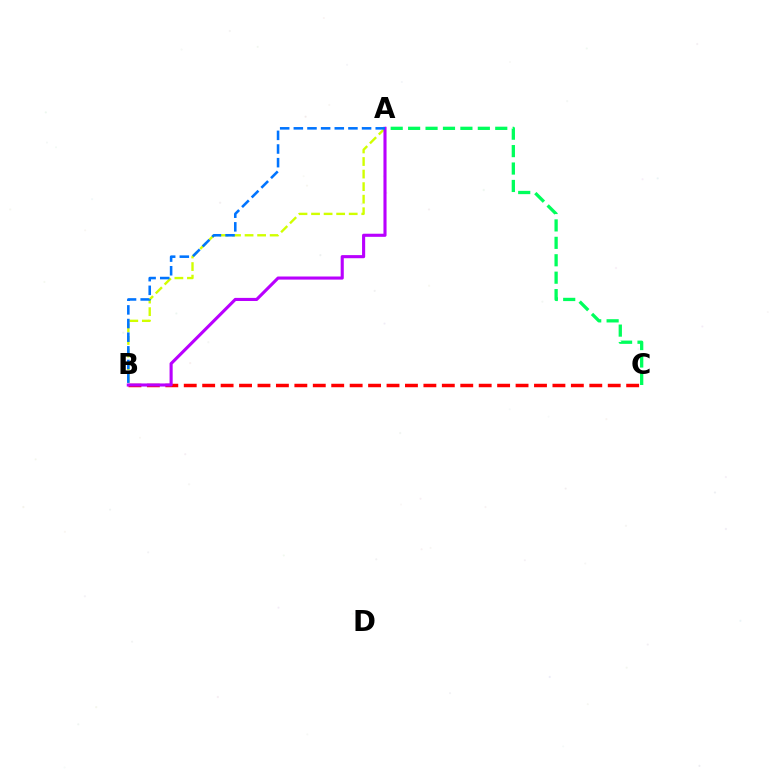{('A', 'B'): [{'color': '#d1ff00', 'line_style': 'dashed', 'thickness': 1.71}, {'color': '#b900ff', 'line_style': 'solid', 'thickness': 2.23}, {'color': '#0074ff', 'line_style': 'dashed', 'thickness': 1.85}], ('A', 'C'): [{'color': '#00ff5c', 'line_style': 'dashed', 'thickness': 2.37}], ('B', 'C'): [{'color': '#ff0000', 'line_style': 'dashed', 'thickness': 2.5}]}